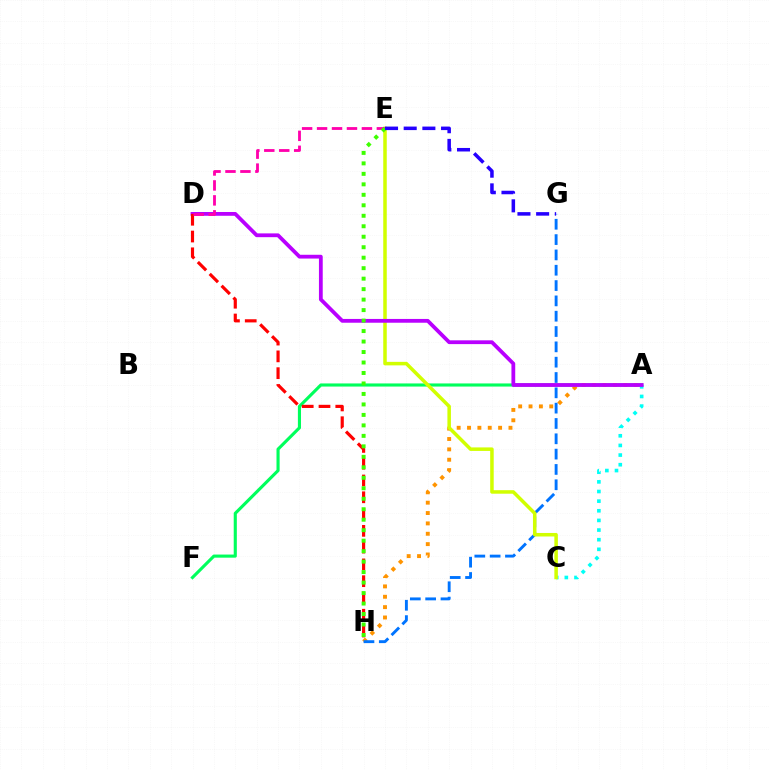{('A', 'F'): [{'color': '#00ff5c', 'line_style': 'solid', 'thickness': 2.24}], ('A', 'H'): [{'color': '#ff9400', 'line_style': 'dotted', 'thickness': 2.82}], ('G', 'H'): [{'color': '#0074ff', 'line_style': 'dashed', 'thickness': 2.08}], ('A', 'C'): [{'color': '#00fff6', 'line_style': 'dotted', 'thickness': 2.62}], ('C', 'E'): [{'color': '#d1ff00', 'line_style': 'solid', 'thickness': 2.53}], ('A', 'D'): [{'color': '#b900ff', 'line_style': 'solid', 'thickness': 2.73}], ('D', 'H'): [{'color': '#ff0000', 'line_style': 'dashed', 'thickness': 2.28}], ('D', 'E'): [{'color': '#ff00ac', 'line_style': 'dashed', 'thickness': 2.03}], ('E', 'H'): [{'color': '#3dff00', 'line_style': 'dotted', 'thickness': 2.85}], ('E', 'G'): [{'color': '#2500ff', 'line_style': 'dashed', 'thickness': 2.54}]}